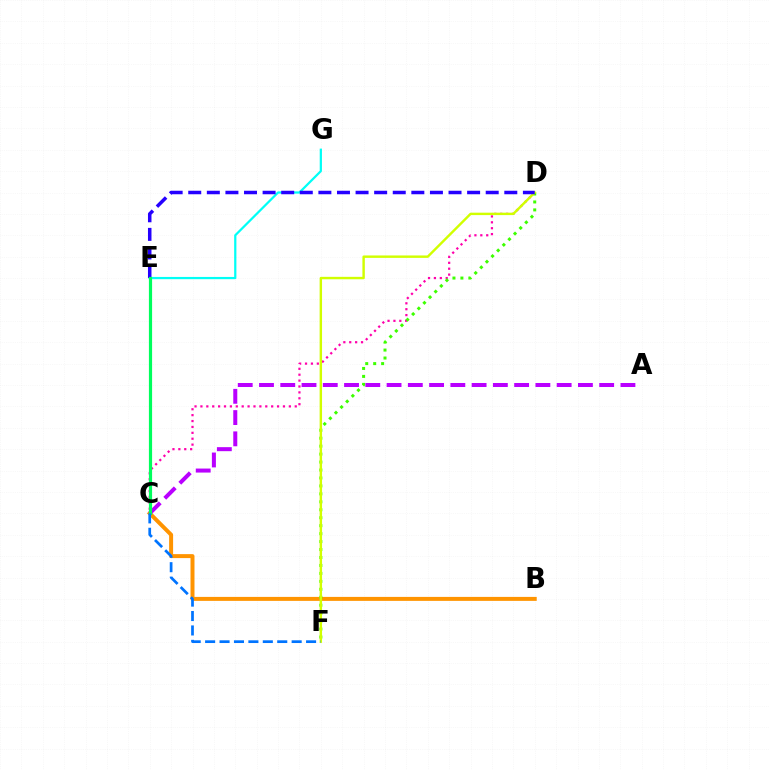{('E', 'G'): [{'color': '#00fff6', 'line_style': 'solid', 'thickness': 1.61}], ('C', 'D'): [{'color': '#ff00ac', 'line_style': 'dotted', 'thickness': 1.6}], ('B', 'C'): [{'color': '#ff9400', 'line_style': 'solid', 'thickness': 2.86}], ('D', 'F'): [{'color': '#3dff00', 'line_style': 'dotted', 'thickness': 2.16}, {'color': '#d1ff00', 'line_style': 'solid', 'thickness': 1.74}], ('A', 'C'): [{'color': '#b900ff', 'line_style': 'dashed', 'thickness': 2.89}], ('D', 'E'): [{'color': '#2500ff', 'line_style': 'dashed', 'thickness': 2.53}], ('C', 'E'): [{'color': '#ff0000', 'line_style': 'dashed', 'thickness': 1.89}, {'color': '#00ff5c', 'line_style': 'solid', 'thickness': 2.29}], ('C', 'F'): [{'color': '#0074ff', 'line_style': 'dashed', 'thickness': 1.96}]}